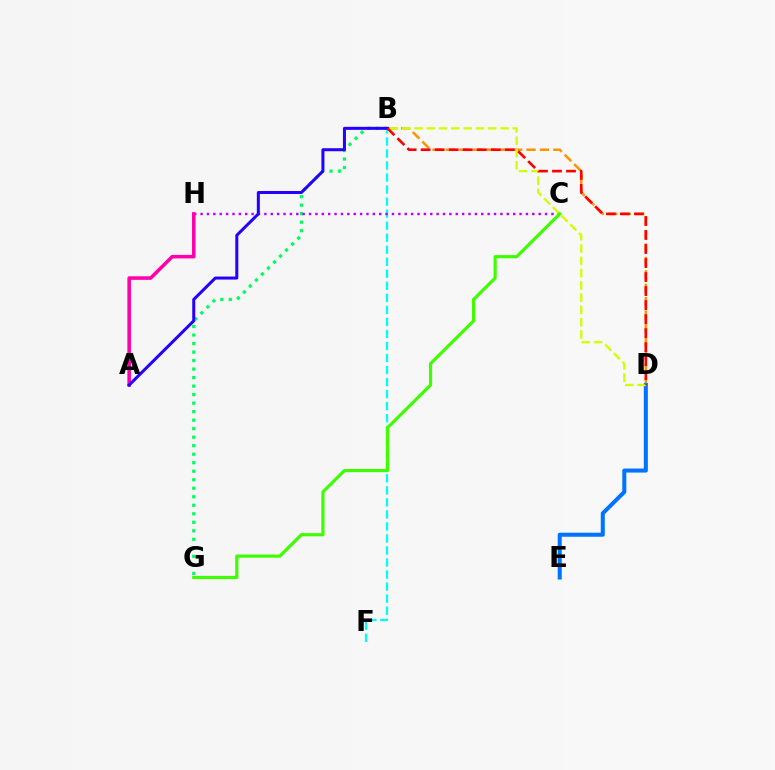{('B', 'D'): [{'color': '#ff9400', 'line_style': 'dashed', 'thickness': 1.82}, {'color': '#d1ff00', 'line_style': 'dashed', 'thickness': 1.67}, {'color': '#ff0000', 'line_style': 'dashed', 'thickness': 1.9}], ('B', 'F'): [{'color': '#00fff6', 'line_style': 'dashed', 'thickness': 1.63}], ('B', 'G'): [{'color': '#00ff5c', 'line_style': 'dotted', 'thickness': 2.31}], ('C', 'H'): [{'color': '#b900ff', 'line_style': 'dotted', 'thickness': 1.73}], ('A', 'H'): [{'color': '#ff00ac', 'line_style': 'solid', 'thickness': 2.55}], ('D', 'E'): [{'color': '#0074ff', 'line_style': 'solid', 'thickness': 2.91}], ('A', 'B'): [{'color': '#2500ff', 'line_style': 'solid', 'thickness': 2.17}], ('C', 'G'): [{'color': '#3dff00', 'line_style': 'solid', 'thickness': 2.29}]}